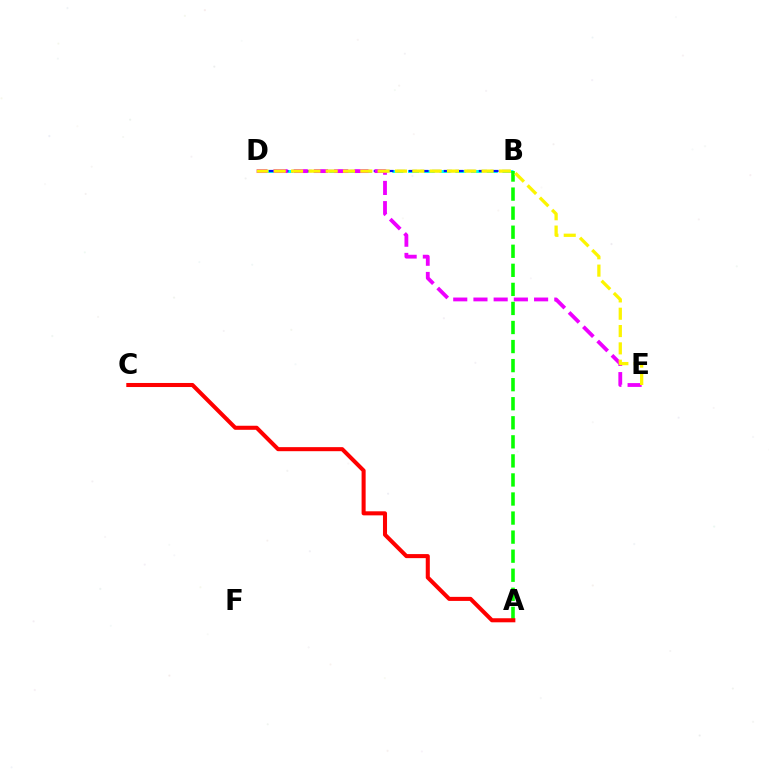{('B', 'D'): [{'color': '#00fff6', 'line_style': 'dashed', 'thickness': 2.14}, {'color': '#0010ff', 'line_style': 'dashed', 'thickness': 1.59}], ('A', 'B'): [{'color': '#08ff00', 'line_style': 'dashed', 'thickness': 2.59}], ('A', 'C'): [{'color': '#ff0000', 'line_style': 'solid', 'thickness': 2.92}], ('D', 'E'): [{'color': '#ee00ff', 'line_style': 'dashed', 'thickness': 2.75}, {'color': '#fcf500', 'line_style': 'dashed', 'thickness': 2.35}]}